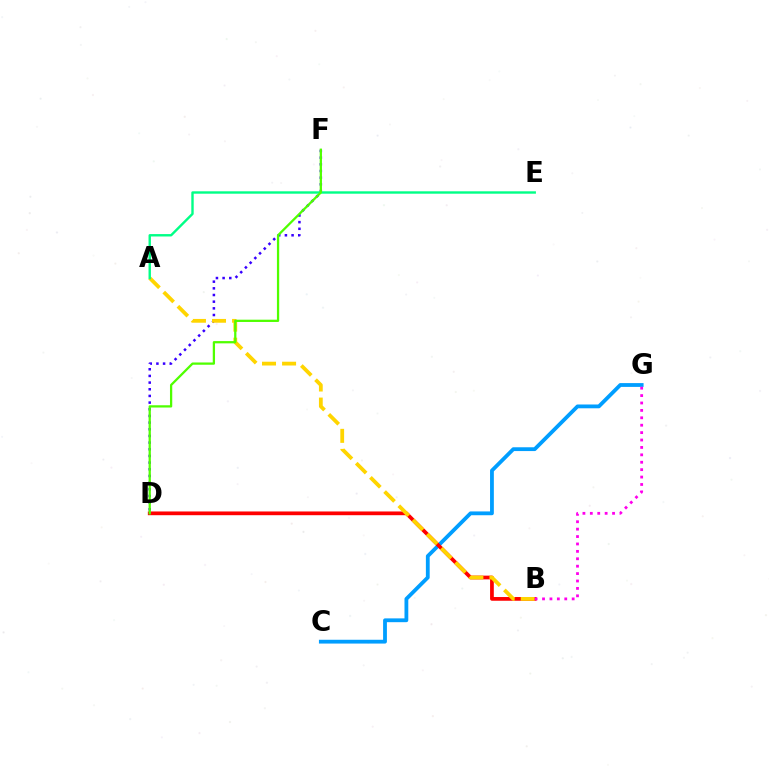{('C', 'G'): [{'color': '#009eff', 'line_style': 'solid', 'thickness': 2.74}], ('D', 'F'): [{'color': '#3700ff', 'line_style': 'dotted', 'thickness': 1.81}, {'color': '#4fff00', 'line_style': 'solid', 'thickness': 1.63}], ('B', 'D'): [{'color': '#ff0000', 'line_style': 'solid', 'thickness': 2.69}], ('A', 'B'): [{'color': '#ffd500', 'line_style': 'dashed', 'thickness': 2.73}], ('B', 'G'): [{'color': '#ff00ed', 'line_style': 'dotted', 'thickness': 2.01}], ('A', 'E'): [{'color': '#00ff86', 'line_style': 'solid', 'thickness': 1.73}]}